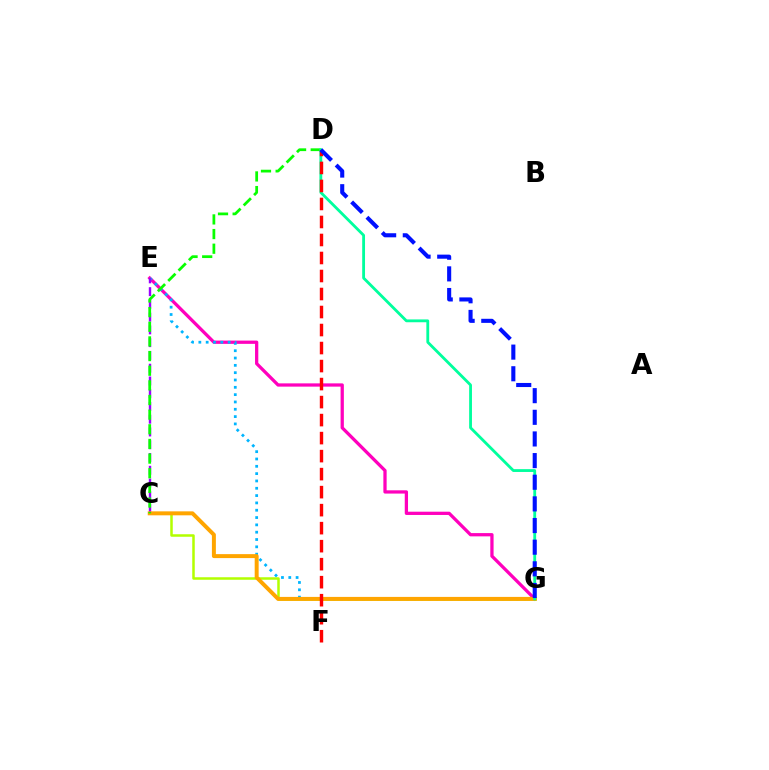{('E', 'G'): [{'color': '#ff00bd', 'line_style': 'solid', 'thickness': 2.35}, {'color': '#00b5ff', 'line_style': 'dotted', 'thickness': 1.99}], ('C', 'E'): [{'color': '#9b00ff', 'line_style': 'dashed', 'thickness': 1.73}], ('C', 'G'): [{'color': '#b3ff00', 'line_style': 'solid', 'thickness': 1.8}, {'color': '#ffa500', 'line_style': 'solid', 'thickness': 2.85}], ('C', 'D'): [{'color': '#08ff00', 'line_style': 'dashed', 'thickness': 1.99}], ('D', 'G'): [{'color': '#00ff9d', 'line_style': 'solid', 'thickness': 2.03}, {'color': '#0010ff', 'line_style': 'dashed', 'thickness': 2.94}], ('D', 'F'): [{'color': '#ff0000', 'line_style': 'dashed', 'thickness': 2.45}]}